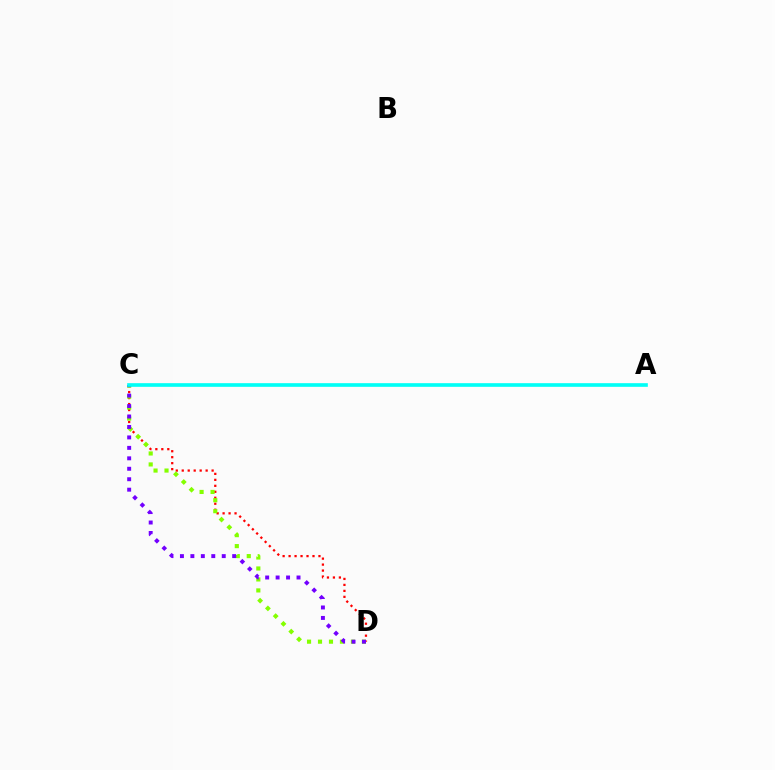{('C', 'D'): [{'color': '#ff0000', 'line_style': 'dotted', 'thickness': 1.62}, {'color': '#84ff00', 'line_style': 'dotted', 'thickness': 2.98}, {'color': '#7200ff', 'line_style': 'dotted', 'thickness': 2.84}], ('A', 'C'): [{'color': '#00fff6', 'line_style': 'solid', 'thickness': 2.63}]}